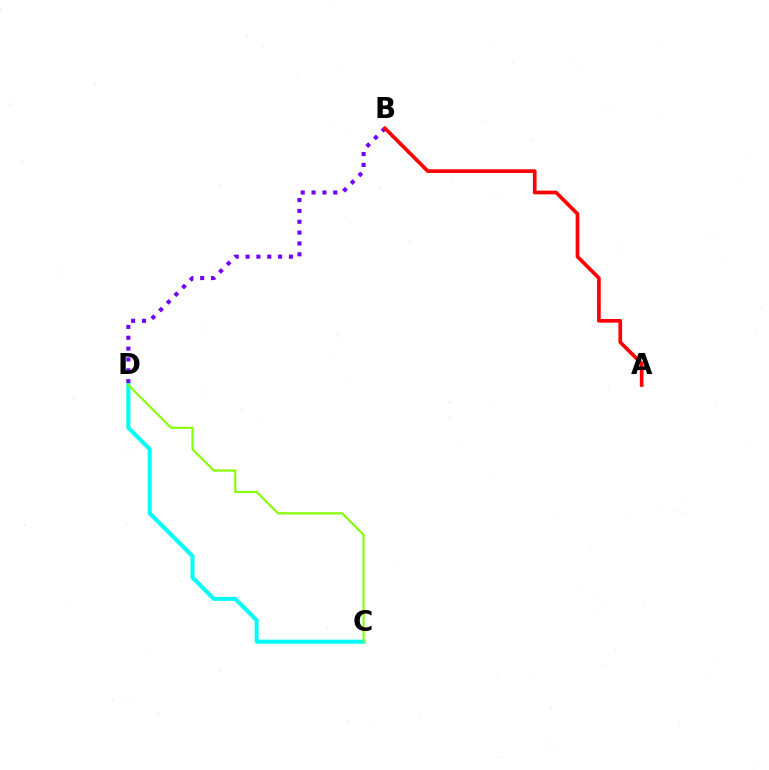{('B', 'D'): [{'color': '#7200ff', 'line_style': 'dotted', 'thickness': 2.95}], ('C', 'D'): [{'color': '#00fff6', 'line_style': 'solid', 'thickness': 2.89}, {'color': '#84ff00', 'line_style': 'solid', 'thickness': 1.54}], ('A', 'B'): [{'color': '#ff0000', 'line_style': 'solid', 'thickness': 2.65}]}